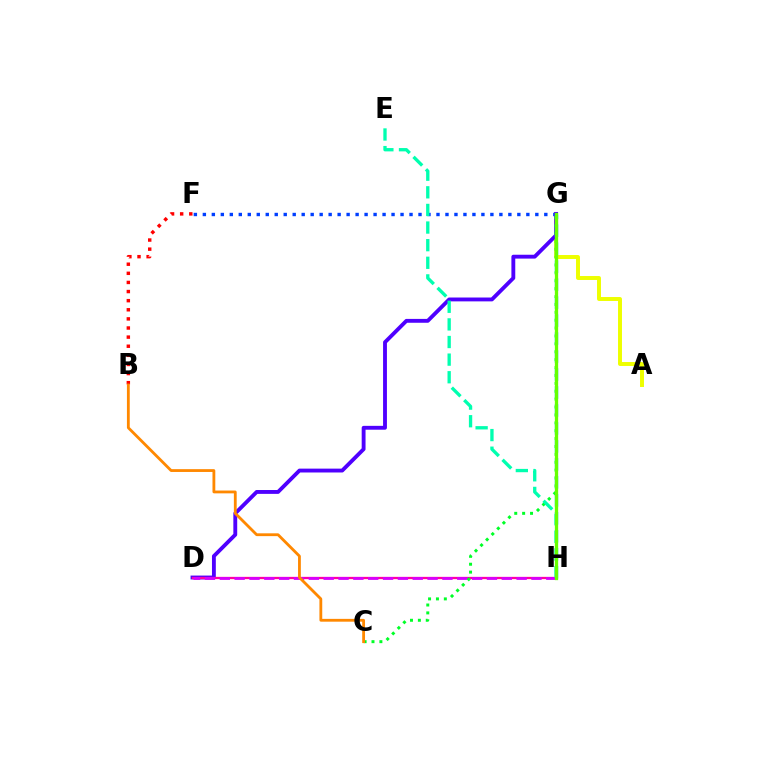{('A', 'G'): [{'color': '#eeff00', 'line_style': 'solid', 'thickness': 2.84}], ('F', 'G'): [{'color': '#003fff', 'line_style': 'dotted', 'thickness': 2.44}], ('D', 'G'): [{'color': '#4f00ff', 'line_style': 'solid', 'thickness': 2.78}], ('D', 'H'): [{'color': '#ff00a0', 'line_style': 'solid', 'thickness': 1.64}, {'color': '#d600ff', 'line_style': 'dashed', 'thickness': 2.02}], ('G', 'H'): [{'color': '#00c7ff', 'line_style': 'dashed', 'thickness': 2.44}, {'color': '#66ff00', 'line_style': 'solid', 'thickness': 2.38}], ('B', 'F'): [{'color': '#ff0000', 'line_style': 'dotted', 'thickness': 2.48}], ('C', 'G'): [{'color': '#00ff27', 'line_style': 'dotted', 'thickness': 2.14}], ('E', 'H'): [{'color': '#00ffaf', 'line_style': 'dashed', 'thickness': 2.39}], ('B', 'C'): [{'color': '#ff8800', 'line_style': 'solid', 'thickness': 2.03}]}